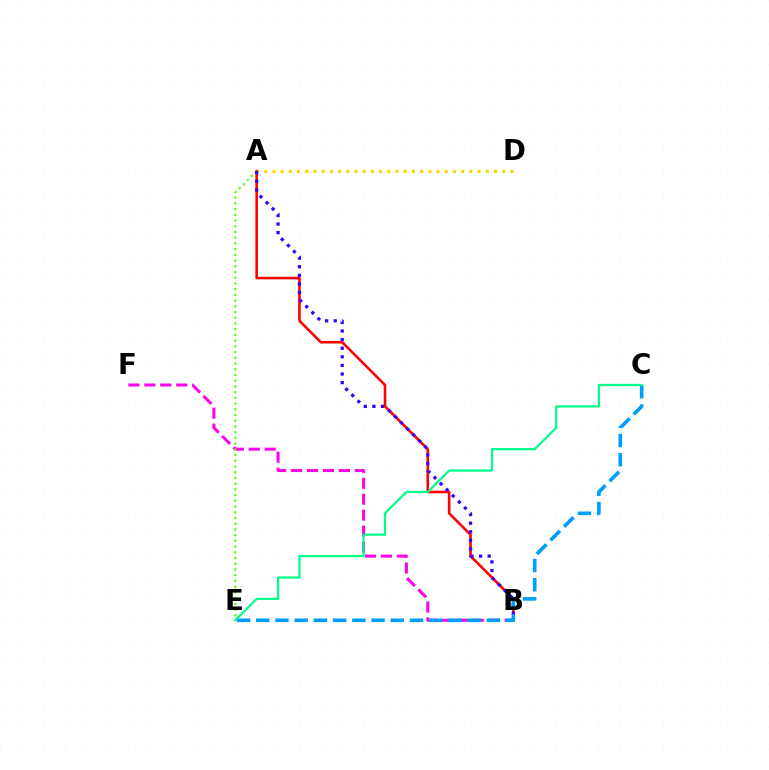{('A', 'B'): [{'color': '#ff0000', 'line_style': 'solid', 'thickness': 1.87}, {'color': '#3700ff', 'line_style': 'dotted', 'thickness': 2.34}], ('B', 'F'): [{'color': '#ff00ed', 'line_style': 'dashed', 'thickness': 2.17}], ('A', 'E'): [{'color': '#4fff00', 'line_style': 'dotted', 'thickness': 1.55}], ('A', 'D'): [{'color': '#ffd500', 'line_style': 'dotted', 'thickness': 2.23}], ('C', 'E'): [{'color': '#009eff', 'line_style': 'dashed', 'thickness': 2.61}, {'color': '#00ff86', 'line_style': 'solid', 'thickness': 1.6}]}